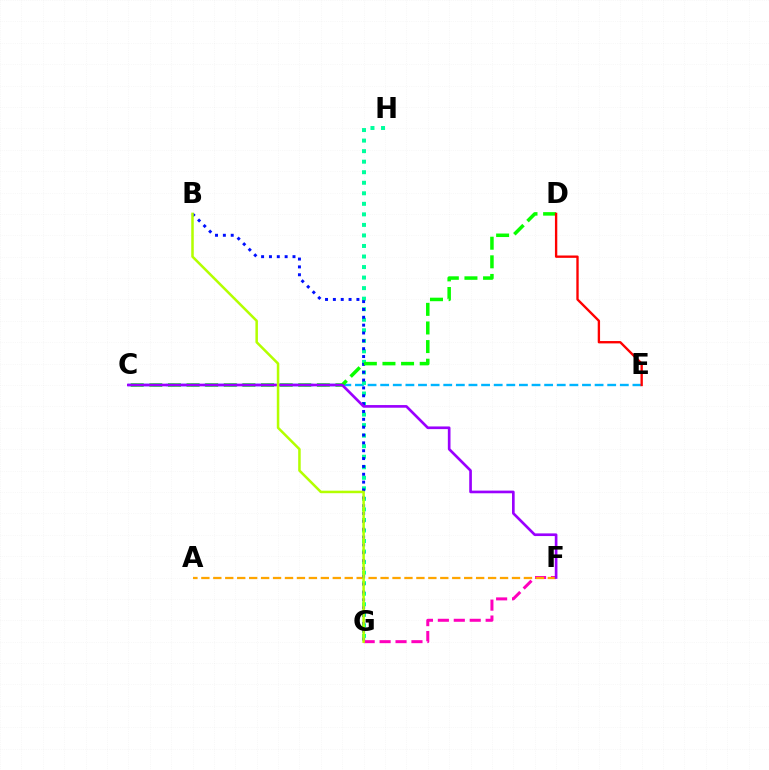{('F', 'G'): [{'color': '#ff00bd', 'line_style': 'dashed', 'thickness': 2.16}], ('A', 'F'): [{'color': '#ffa500', 'line_style': 'dashed', 'thickness': 1.62}], ('C', 'E'): [{'color': '#00b5ff', 'line_style': 'dashed', 'thickness': 1.71}], ('G', 'H'): [{'color': '#00ff9d', 'line_style': 'dotted', 'thickness': 2.86}], ('B', 'G'): [{'color': '#0010ff', 'line_style': 'dotted', 'thickness': 2.13}, {'color': '#b3ff00', 'line_style': 'solid', 'thickness': 1.82}], ('C', 'D'): [{'color': '#08ff00', 'line_style': 'dashed', 'thickness': 2.53}], ('C', 'F'): [{'color': '#9b00ff', 'line_style': 'solid', 'thickness': 1.92}], ('D', 'E'): [{'color': '#ff0000', 'line_style': 'solid', 'thickness': 1.7}]}